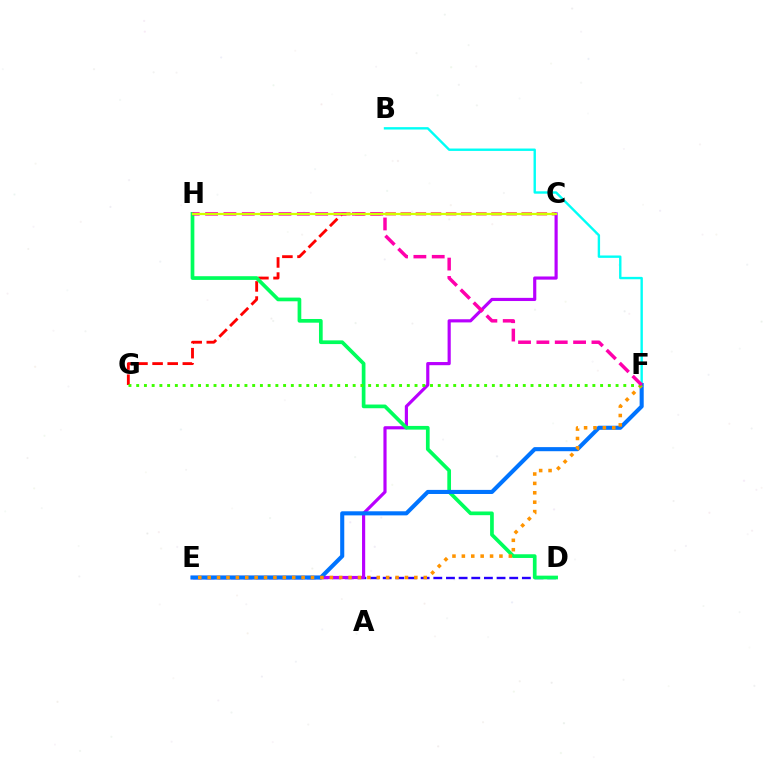{('B', 'F'): [{'color': '#00fff6', 'line_style': 'solid', 'thickness': 1.72}], ('C', 'G'): [{'color': '#ff0000', 'line_style': 'dashed', 'thickness': 2.05}], ('D', 'E'): [{'color': '#2500ff', 'line_style': 'dashed', 'thickness': 1.72}], ('C', 'E'): [{'color': '#b900ff', 'line_style': 'solid', 'thickness': 2.28}], ('D', 'H'): [{'color': '#00ff5c', 'line_style': 'solid', 'thickness': 2.66}], ('E', 'F'): [{'color': '#0074ff', 'line_style': 'solid', 'thickness': 2.94}, {'color': '#ff9400', 'line_style': 'dotted', 'thickness': 2.55}], ('F', 'G'): [{'color': '#3dff00', 'line_style': 'dotted', 'thickness': 2.1}], ('F', 'H'): [{'color': '#ff00ac', 'line_style': 'dashed', 'thickness': 2.49}], ('C', 'H'): [{'color': '#d1ff00', 'line_style': 'solid', 'thickness': 1.61}]}